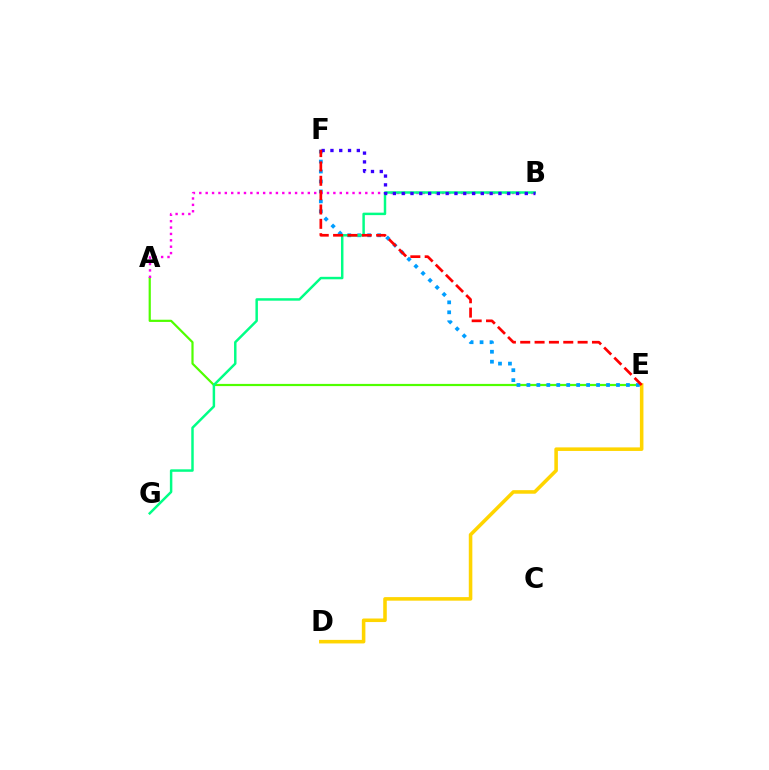{('A', 'E'): [{'color': '#4fff00', 'line_style': 'solid', 'thickness': 1.59}], ('E', 'F'): [{'color': '#009eff', 'line_style': 'dotted', 'thickness': 2.7}, {'color': '#ff0000', 'line_style': 'dashed', 'thickness': 1.95}], ('D', 'E'): [{'color': '#ffd500', 'line_style': 'solid', 'thickness': 2.56}], ('A', 'B'): [{'color': '#ff00ed', 'line_style': 'dotted', 'thickness': 1.73}], ('B', 'G'): [{'color': '#00ff86', 'line_style': 'solid', 'thickness': 1.78}], ('B', 'F'): [{'color': '#3700ff', 'line_style': 'dotted', 'thickness': 2.39}]}